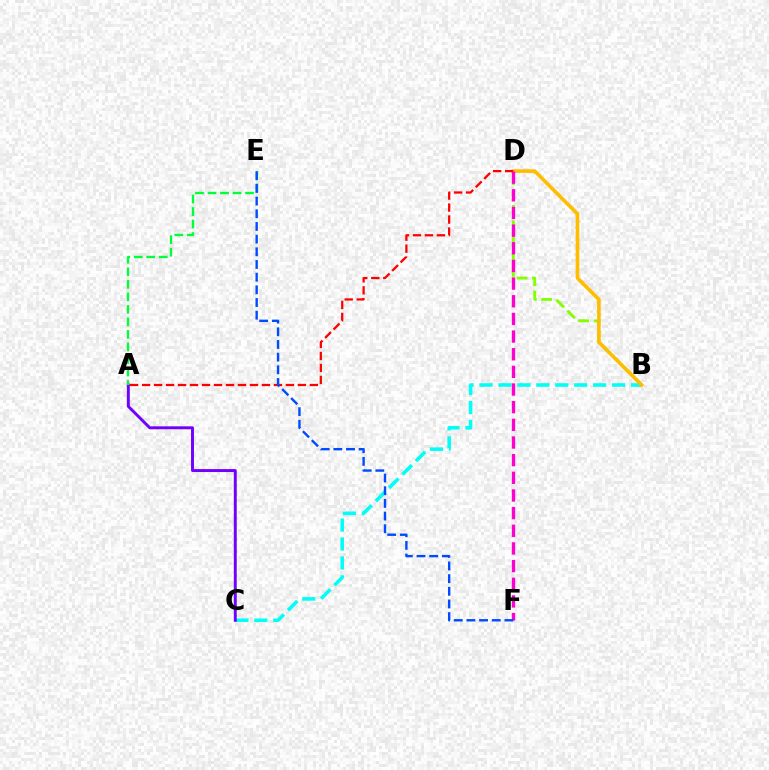{('B', 'D'): [{'color': '#84ff00', 'line_style': 'dashed', 'thickness': 2.08}, {'color': '#ffbd00', 'line_style': 'solid', 'thickness': 2.6}], ('B', 'C'): [{'color': '#00fff6', 'line_style': 'dashed', 'thickness': 2.57}], ('A', 'C'): [{'color': '#7200ff', 'line_style': 'solid', 'thickness': 2.12}], ('A', 'E'): [{'color': '#00ff39', 'line_style': 'dashed', 'thickness': 1.7}], ('A', 'D'): [{'color': '#ff0000', 'line_style': 'dashed', 'thickness': 1.63}], ('D', 'F'): [{'color': '#ff00cf', 'line_style': 'dashed', 'thickness': 2.4}], ('E', 'F'): [{'color': '#004bff', 'line_style': 'dashed', 'thickness': 1.72}]}